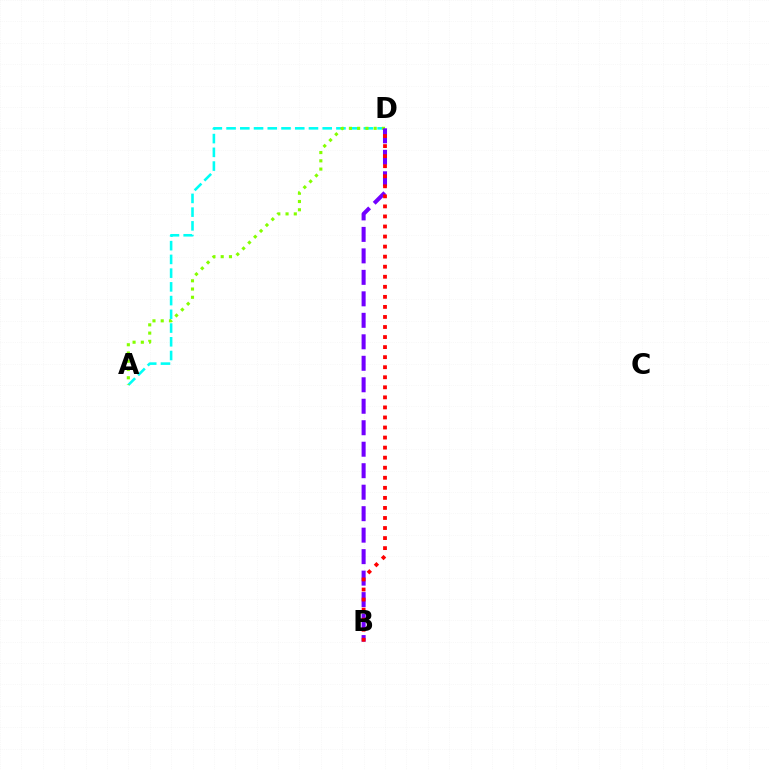{('A', 'D'): [{'color': '#00fff6', 'line_style': 'dashed', 'thickness': 1.87}, {'color': '#84ff00', 'line_style': 'dotted', 'thickness': 2.24}], ('B', 'D'): [{'color': '#7200ff', 'line_style': 'dashed', 'thickness': 2.92}, {'color': '#ff0000', 'line_style': 'dotted', 'thickness': 2.73}]}